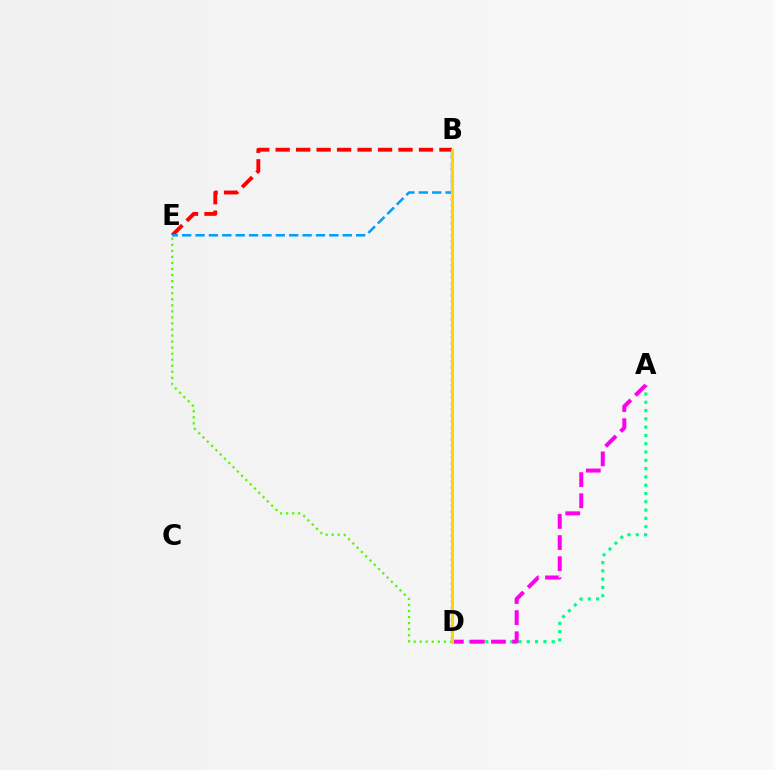{('B', 'D'): [{'color': '#3700ff', 'line_style': 'dotted', 'thickness': 1.63}, {'color': '#ffd500', 'line_style': 'solid', 'thickness': 2.22}], ('A', 'D'): [{'color': '#00ff86', 'line_style': 'dotted', 'thickness': 2.25}, {'color': '#ff00ed', 'line_style': 'dashed', 'thickness': 2.87}], ('D', 'E'): [{'color': '#4fff00', 'line_style': 'dotted', 'thickness': 1.64}], ('B', 'E'): [{'color': '#ff0000', 'line_style': 'dashed', 'thickness': 2.78}, {'color': '#009eff', 'line_style': 'dashed', 'thickness': 1.82}]}